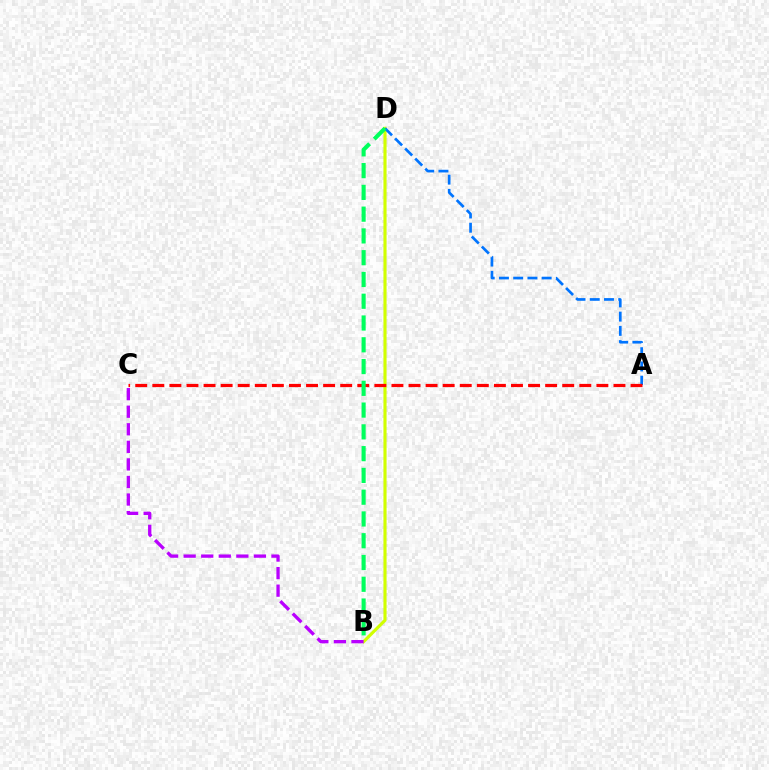{('B', 'D'): [{'color': '#d1ff00', 'line_style': 'solid', 'thickness': 2.26}, {'color': '#00ff5c', 'line_style': 'dashed', 'thickness': 2.96}], ('A', 'D'): [{'color': '#0074ff', 'line_style': 'dashed', 'thickness': 1.93}], ('B', 'C'): [{'color': '#b900ff', 'line_style': 'dashed', 'thickness': 2.39}], ('A', 'C'): [{'color': '#ff0000', 'line_style': 'dashed', 'thickness': 2.32}]}